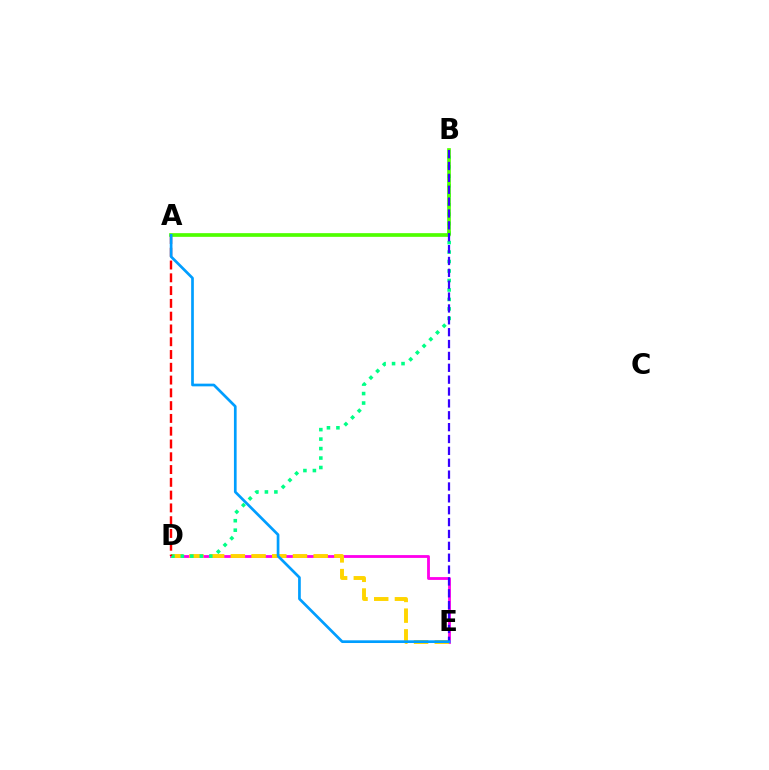{('D', 'E'): [{'color': '#ff00ed', 'line_style': 'solid', 'thickness': 2.03}, {'color': '#ffd500', 'line_style': 'dashed', 'thickness': 2.81}], ('B', 'D'): [{'color': '#00ff86', 'line_style': 'dotted', 'thickness': 2.57}], ('A', 'D'): [{'color': '#ff0000', 'line_style': 'dashed', 'thickness': 1.74}], ('A', 'B'): [{'color': '#4fff00', 'line_style': 'solid', 'thickness': 2.66}], ('B', 'E'): [{'color': '#3700ff', 'line_style': 'dashed', 'thickness': 1.61}], ('A', 'E'): [{'color': '#009eff', 'line_style': 'solid', 'thickness': 1.94}]}